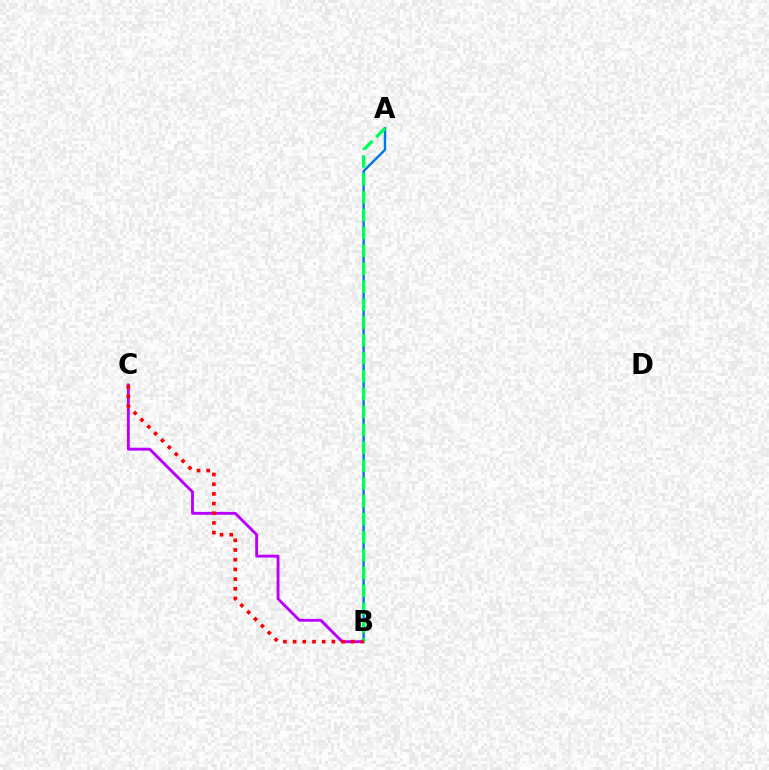{('B', 'C'): [{'color': '#b900ff', 'line_style': 'solid', 'thickness': 2.08}, {'color': '#ff0000', 'line_style': 'dotted', 'thickness': 2.63}], ('A', 'B'): [{'color': '#d1ff00', 'line_style': 'solid', 'thickness': 1.65}, {'color': '#0074ff', 'line_style': 'solid', 'thickness': 1.68}, {'color': '#00ff5c', 'line_style': 'dashed', 'thickness': 2.43}]}